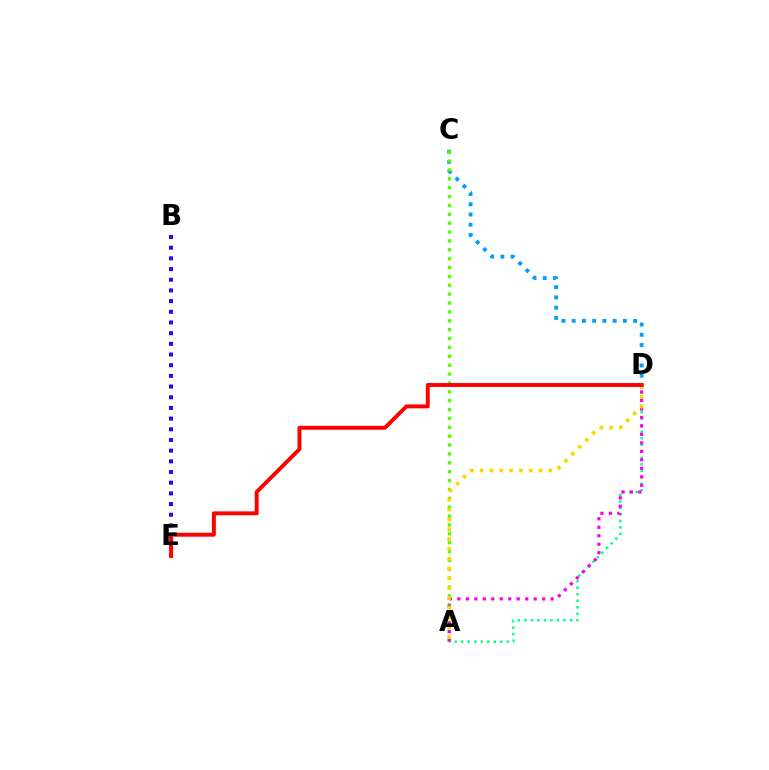{('C', 'D'): [{'color': '#009eff', 'line_style': 'dotted', 'thickness': 2.78}], ('A', 'C'): [{'color': '#4fff00', 'line_style': 'dotted', 'thickness': 2.41}], ('A', 'D'): [{'color': '#00ff86', 'line_style': 'dotted', 'thickness': 1.77}, {'color': '#ff00ed', 'line_style': 'dotted', 'thickness': 2.3}, {'color': '#ffd500', 'line_style': 'dotted', 'thickness': 2.67}], ('B', 'E'): [{'color': '#3700ff', 'line_style': 'dotted', 'thickness': 2.9}], ('D', 'E'): [{'color': '#ff0000', 'line_style': 'solid', 'thickness': 2.82}]}